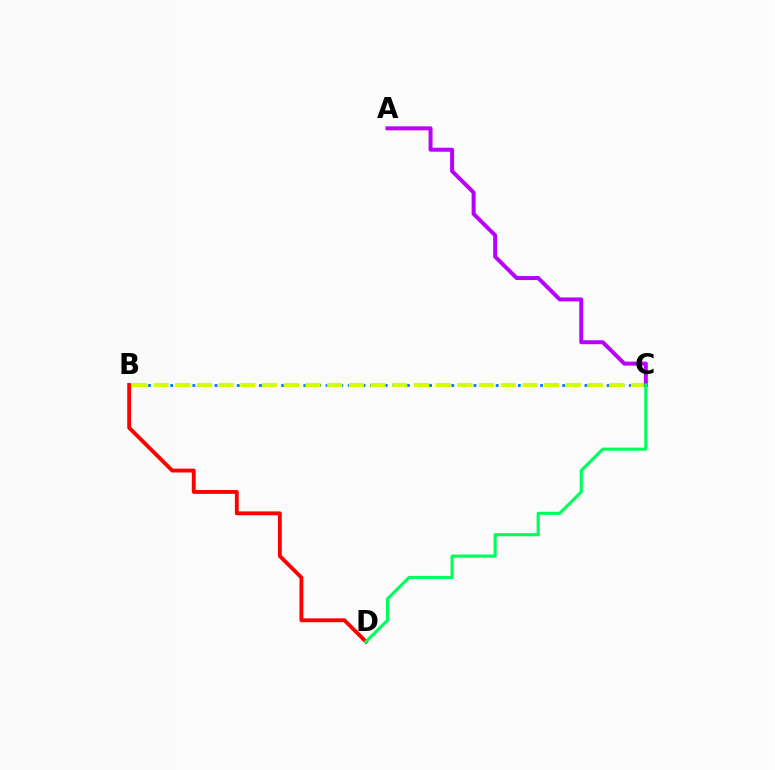{('B', 'D'): [{'color': '#ff0000', 'line_style': 'solid', 'thickness': 2.78}], ('B', 'C'): [{'color': '#0074ff', 'line_style': 'dotted', 'thickness': 2.01}, {'color': '#d1ff00', 'line_style': 'dashed', 'thickness': 2.95}], ('A', 'C'): [{'color': '#b900ff', 'line_style': 'solid', 'thickness': 2.86}], ('C', 'D'): [{'color': '#00ff5c', 'line_style': 'solid', 'thickness': 2.26}]}